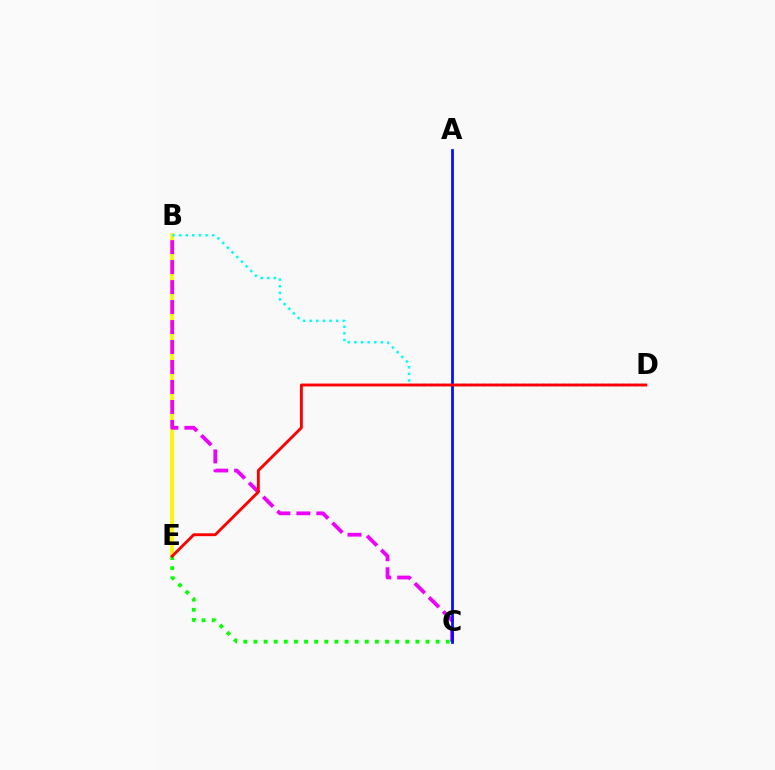{('B', 'E'): [{'color': '#fcf500', 'line_style': 'solid', 'thickness': 2.66}], ('B', 'D'): [{'color': '#00fff6', 'line_style': 'dotted', 'thickness': 1.8}], ('B', 'C'): [{'color': '#ee00ff', 'line_style': 'dashed', 'thickness': 2.71}], ('C', 'E'): [{'color': '#08ff00', 'line_style': 'dotted', 'thickness': 2.75}], ('A', 'C'): [{'color': '#0010ff', 'line_style': 'solid', 'thickness': 1.98}], ('D', 'E'): [{'color': '#ff0000', 'line_style': 'solid', 'thickness': 2.07}]}